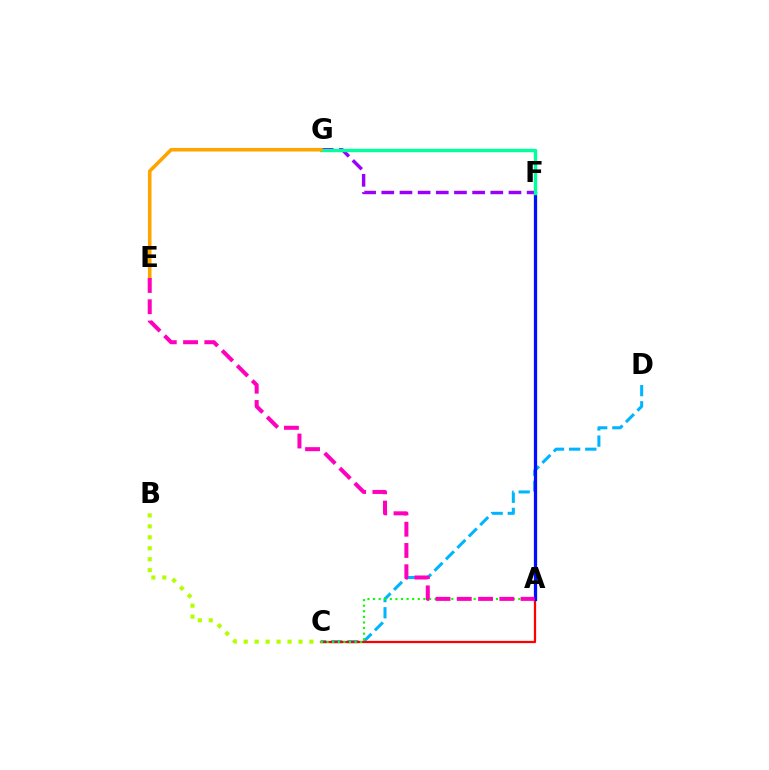{('F', 'G'): [{'color': '#9b00ff', 'line_style': 'dashed', 'thickness': 2.47}, {'color': '#00ff9d', 'line_style': 'solid', 'thickness': 2.44}], ('C', 'D'): [{'color': '#00b5ff', 'line_style': 'dashed', 'thickness': 2.19}], ('A', 'C'): [{'color': '#ff0000', 'line_style': 'solid', 'thickness': 1.62}, {'color': '#08ff00', 'line_style': 'dotted', 'thickness': 1.52}], ('B', 'C'): [{'color': '#b3ff00', 'line_style': 'dotted', 'thickness': 2.98}], ('A', 'F'): [{'color': '#0010ff', 'line_style': 'solid', 'thickness': 2.34}], ('E', 'G'): [{'color': '#ffa500', 'line_style': 'solid', 'thickness': 2.58}], ('A', 'E'): [{'color': '#ff00bd', 'line_style': 'dashed', 'thickness': 2.89}]}